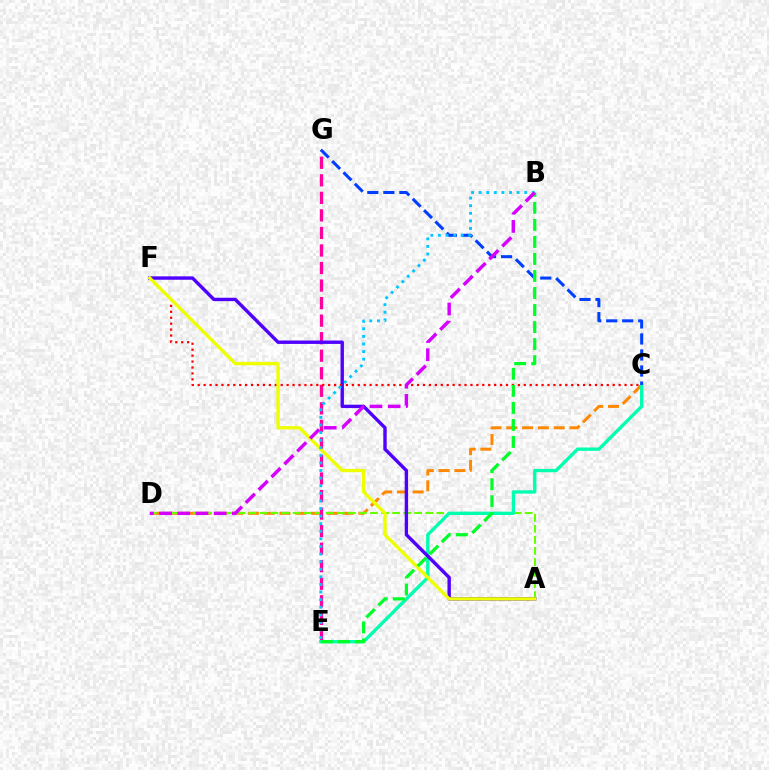{('C', 'D'): [{'color': '#ff8800', 'line_style': 'dashed', 'thickness': 2.14}], ('A', 'D'): [{'color': '#66ff00', 'line_style': 'dashed', 'thickness': 1.5}], ('E', 'G'): [{'color': '#ff00a0', 'line_style': 'dashed', 'thickness': 2.38}], ('C', 'E'): [{'color': '#00ffaf', 'line_style': 'solid', 'thickness': 2.4}], ('A', 'F'): [{'color': '#4f00ff', 'line_style': 'solid', 'thickness': 2.45}, {'color': '#eeff00', 'line_style': 'solid', 'thickness': 2.4}], ('C', 'G'): [{'color': '#003fff', 'line_style': 'dashed', 'thickness': 2.18}], ('C', 'F'): [{'color': '#ff0000', 'line_style': 'dotted', 'thickness': 1.61}], ('B', 'E'): [{'color': '#00c7ff', 'line_style': 'dotted', 'thickness': 2.06}, {'color': '#00ff27', 'line_style': 'dashed', 'thickness': 2.31}], ('B', 'D'): [{'color': '#d600ff', 'line_style': 'dashed', 'thickness': 2.47}]}